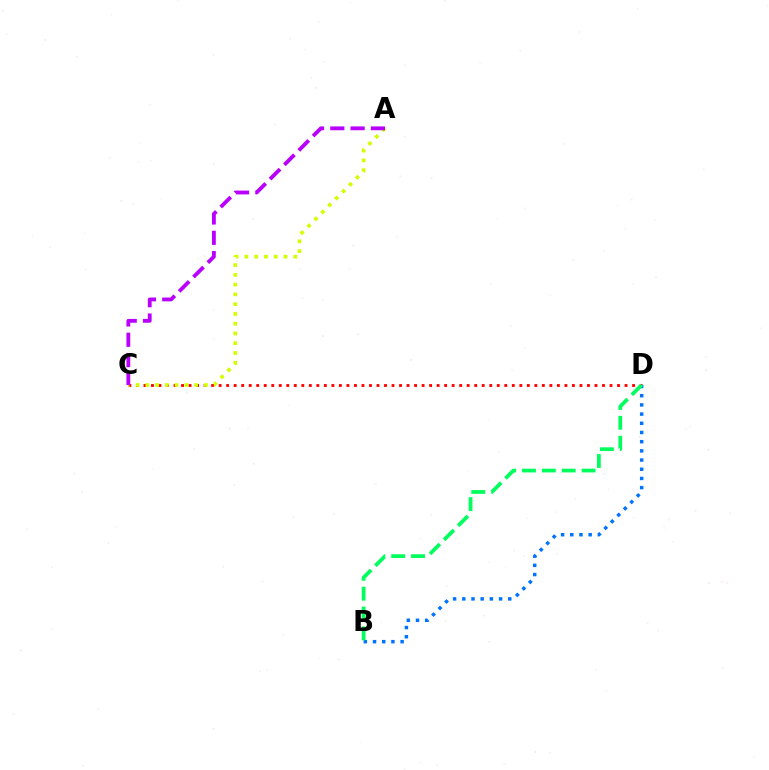{('C', 'D'): [{'color': '#ff0000', 'line_style': 'dotted', 'thickness': 2.04}], ('A', 'C'): [{'color': '#d1ff00', 'line_style': 'dotted', 'thickness': 2.65}, {'color': '#b900ff', 'line_style': 'dashed', 'thickness': 2.76}], ('B', 'D'): [{'color': '#0074ff', 'line_style': 'dotted', 'thickness': 2.5}, {'color': '#00ff5c', 'line_style': 'dashed', 'thickness': 2.7}]}